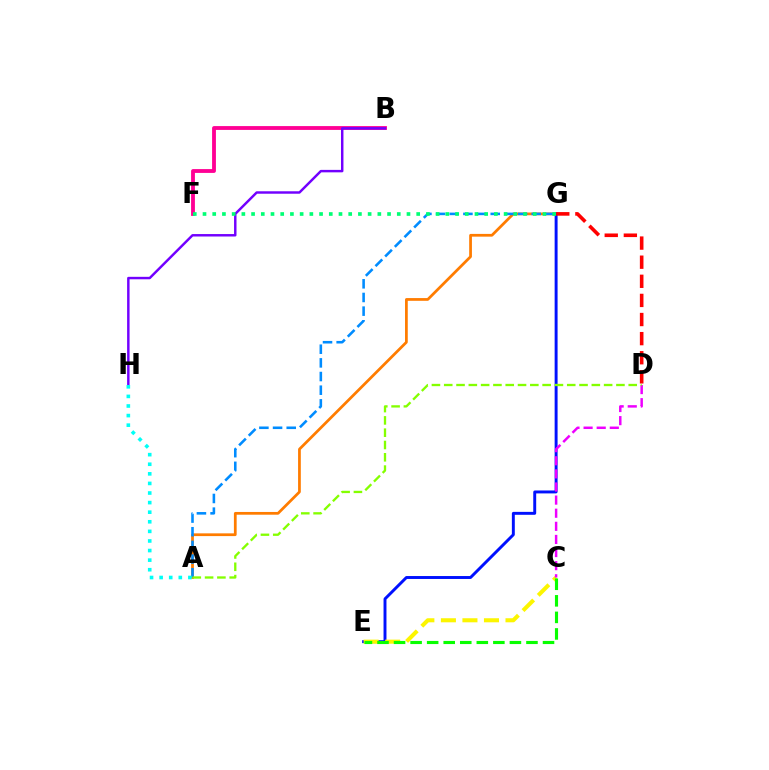{('A', 'G'): [{'color': '#ff7c00', 'line_style': 'solid', 'thickness': 1.97}, {'color': '#008cff', 'line_style': 'dashed', 'thickness': 1.86}], ('E', 'G'): [{'color': '#0010ff', 'line_style': 'solid', 'thickness': 2.11}], ('B', 'F'): [{'color': '#ff0094', 'line_style': 'solid', 'thickness': 2.76}], ('B', 'H'): [{'color': '#7200ff', 'line_style': 'solid', 'thickness': 1.77}], ('C', 'E'): [{'color': '#fcf500', 'line_style': 'dashed', 'thickness': 2.93}, {'color': '#08ff00', 'line_style': 'dashed', 'thickness': 2.25}], ('D', 'G'): [{'color': '#ff0000', 'line_style': 'dashed', 'thickness': 2.6}], ('C', 'D'): [{'color': '#ee00ff', 'line_style': 'dashed', 'thickness': 1.78}], ('F', 'G'): [{'color': '#00ff74', 'line_style': 'dotted', 'thickness': 2.64}], ('A', 'H'): [{'color': '#00fff6', 'line_style': 'dotted', 'thickness': 2.61}], ('A', 'D'): [{'color': '#84ff00', 'line_style': 'dashed', 'thickness': 1.67}]}